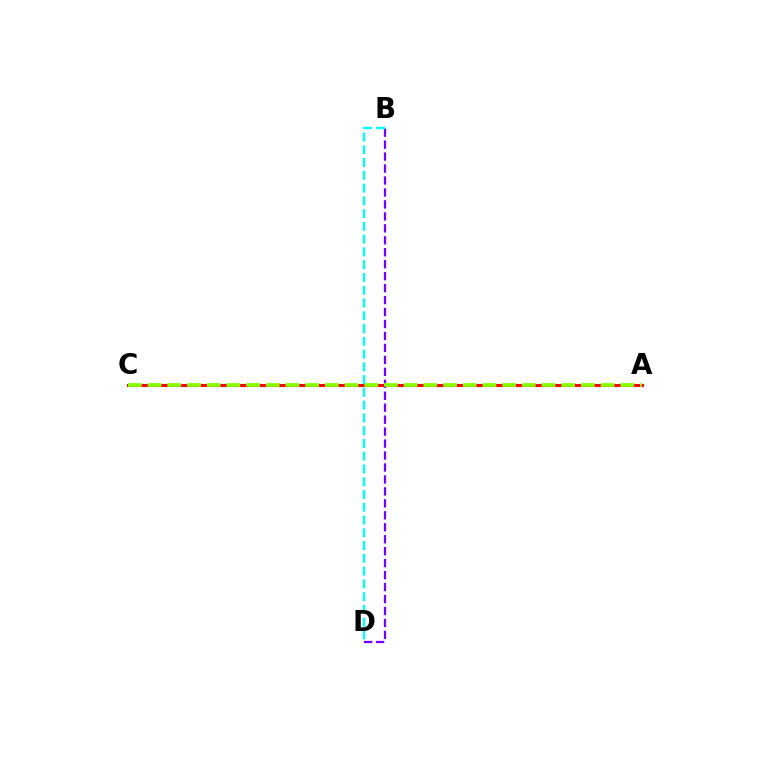{('A', 'C'): [{'color': '#ff0000', 'line_style': 'solid', 'thickness': 2.18}, {'color': '#84ff00', 'line_style': 'dashed', 'thickness': 2.68}], ('B', 'D'): [{'color': '#7200ff', 'line_style': 'dashed', 'thickness': 1.62}, {'color': '#00fff6', 'line_style': 'dashed', 'thickness': 1.73}]}